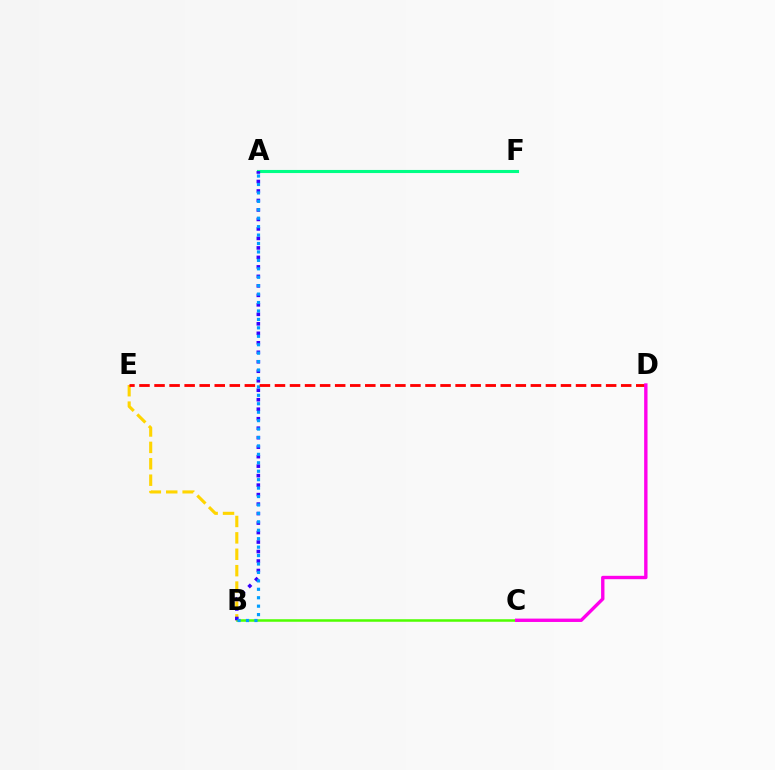{('A', 'F'): [{'color': '#00ff86', 'line_style': 'solid', 'thickness': 2.23}], ('B', 'C'): [{'color': '#4fff00', 'line_style': 'solid', 'thickness': 1.82}], ('B', 'E'): [{'color': '#ffd500', 'line_style': 'dashed', 'thickness': 2.23}], ('A', 'B'): [{'color': '#3700ff', 'line_style': 'dotted', 'thickness': 2.58}, {'color': '#009eff', 'line_style': 'dotted', 'thickness': 2.29}], ('D', 'E'): [{'color': '#ff0000', 'line_style': 'dashed', 'thickness': 2.04}], ('C', 'D'): [{'color': '#ff00ed', 'line_style': 'solid', 'thickness': 2.43}]}